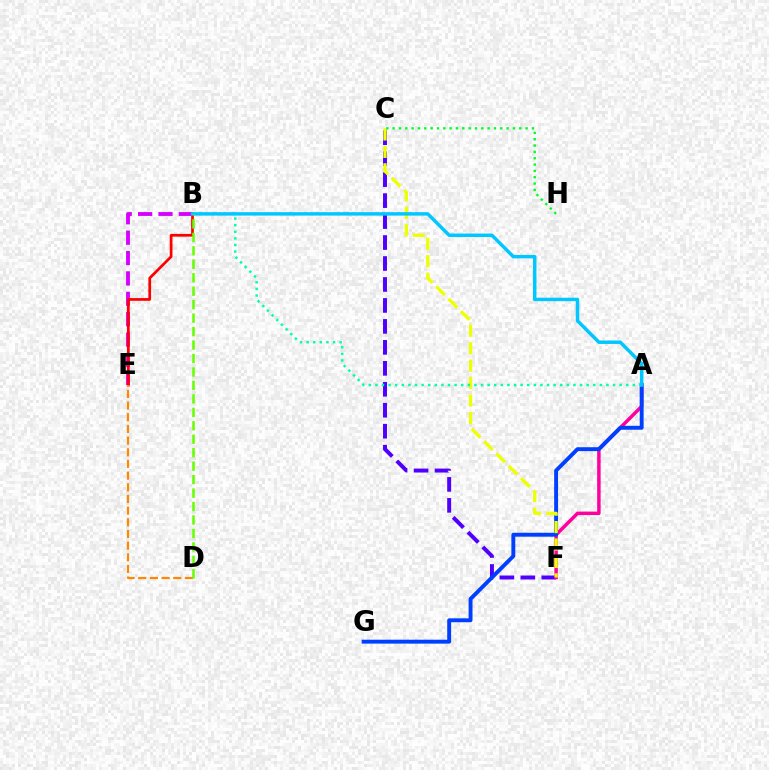{('C', 'F'): [{'color': '#4f00ff', 'line_style': 'dashed', 'thickness': 2.85}, {'color': '#eeff00', 'line_style': 'dashed', 'thickness': 2.37}], ('B', 'E'): [{'color': '#d600ff', 'line_style': 'dashed', 'thickness': 2.77}, {'color': '#ff0000', 'line_style': 'solid', 'thickness': 1.97}], ('A', 'F'): [{'color': '#ff00a0', 'line_style': 'solid', 'thickness': 2.5}], ('A', 'G'): [{'color': '#003fff', 'line_style': 'solid', 'thickness': 2.81}], ('D', 'E'): [{'color': '#ff8800', 'line_style': 'dashed', 'thickness': 1.58}], ('A', 'B'): [{'color': '#00ffaf', 'line_style': 'dotted', 'thickness': 1.79}, {'color': '#00c7ff', 'line_style': 'solid', 'thickness': 2.48}], ('C', 'H'): [{'color': '#00ff27', 'line_style': 'dotted', 'thickness': 1.72}], ('B', 'D'): [{'color': '#66ff00', 'line_style': 'dashed', 'thickness': 1.83}]}